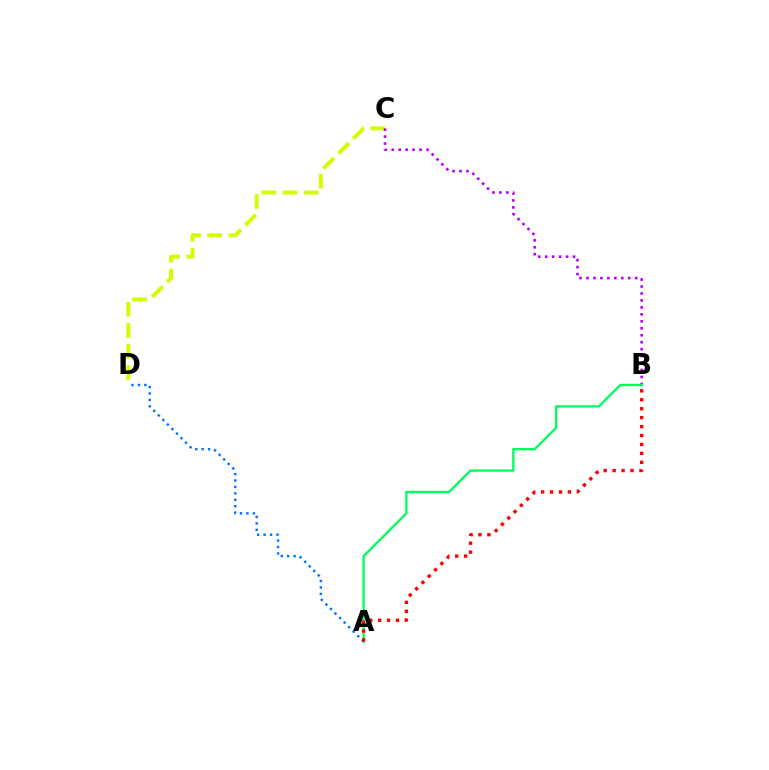{('A', 'D'): [{'color': '#0074ff', 'line_style': 'dotted', 'thickness': 1.75}], ('C', 'D'): [{'color': '#d1ff00', 'line_style': 'dashed', 'thickness': 2.87}], ('B', 'C'): [{'color': '#b900ff', 'line_style': 'dotted', 'thickness': 1.89}], ('A', 'B'): [{'color': '#00ff5c', 'line_style': 'solid', 'thickness': 1.68}, {'color': '#ff0000', 'line_style': 'dotted', 'thickness': 2.43}]}